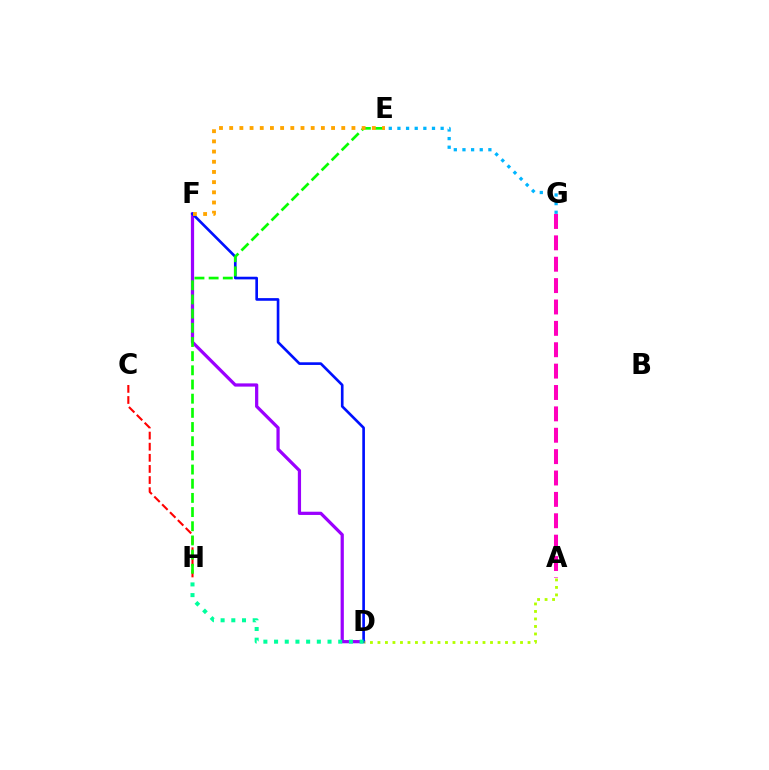{('A', 'G'): [{'color': '#ff00bd', 'line_style': 'dashed', 'thickness': 2.9}], ('D', 'F'): [{'color': '#9b00ff', 'line_style': 'solid', 'thickness': 2.32}, {'color': '#0010ff', 'line_style': 'solid', 'thickness': 1.91}], ('C', 'H'): [{'color': '#ff0000', 'line_style': 'dashed', 'thickness': 1.51}], ('E', 'H'): [{'color': '#08ff00', 'line_style': 'dashed', 'thickness': 1.93}], ('E', 'G'): [{'color': '#00b5ff', 'line_style': 'dotted', 'thickness': 2.35}], ('D', 'H'): [{'color': '#00ff9d', 'line_style': 'dotted', 'thickness': 2.9}], ('A', 'D'): [{'color': '#b3ff00', 'line_style': 'dotted', 'thickness': 2.04}], ('E', 'F'): [{'color': '#ffa500', 'line_style': 'dotted', 'thickness': 2.77}]}